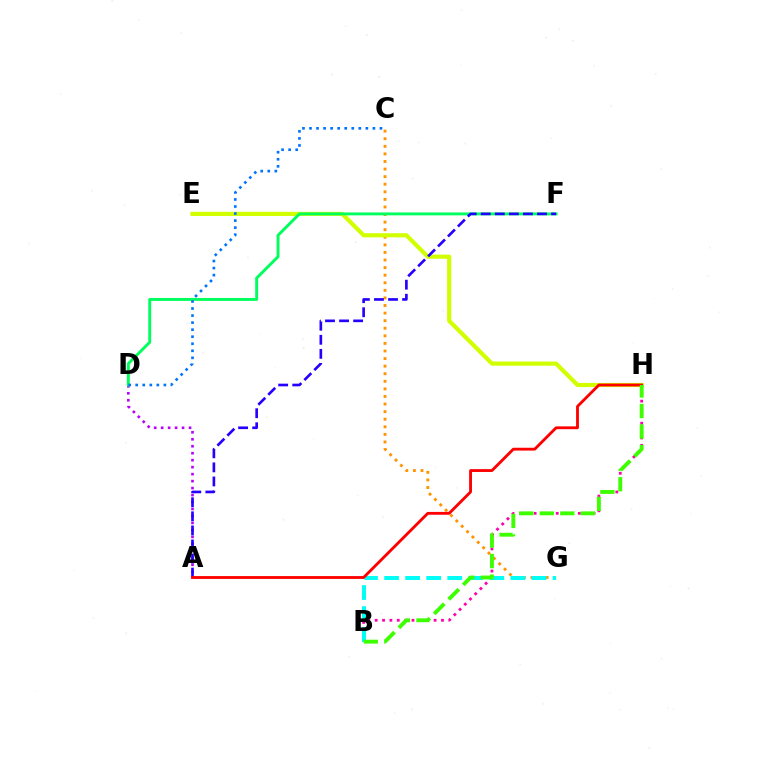{('C', 'G'): [{'color': '#ff9400', 'line_style': 'dotted', 'thickness': 2.06}], ('A', 'D'): [{'color': '#b900ff', 'line_style': 'dotted', 'thickness': 1.89}], ('E', 'H'): [{'color': '#d1ff00', 'line_style': 'solid', 'thickness': 2.99}], ('D', 'F'): [{'color': '#00ff5c', 'line_style': 'solid', 'thickness': 2.1}], ('B', 'H'): [{'color': '#ff00ac', 'line_style': 'dotted', 'thickness': 2.0}, {'color': '#3dff00', 'line_style': 'dashed', 'thickness': 2.79}], ('A', 'F'): [{'color': '#2500ff', 'line_style': 'dashed', 'thickness': 1.91}], ('B', 'G'): [{'color': '#00fff6', 'line_style': 'dashed', 'thickness': 2.86}], ('C', 'D'): [{'color': '#0074ff', 'line_style': 'dotted', 'thickness': 1.91}], ('A', 'H'): [{'color': '#ff0000', 'line_style': 'solid', 'thickness': 2.04}]}